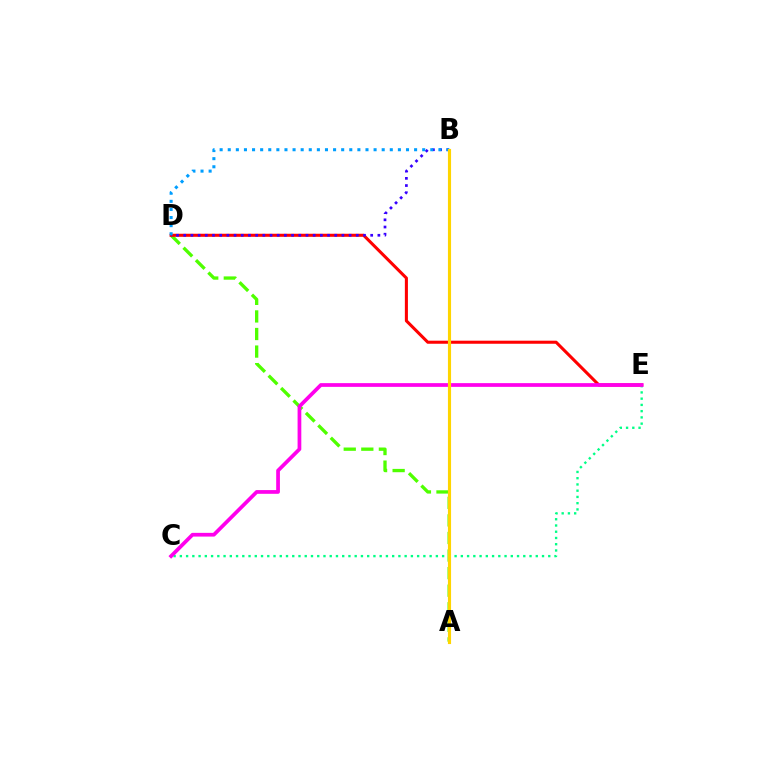{('A', 'D'): [{'color': '#4fff00', 'line_style': 'dashed', 'thickness': 2.39}], ('D', 'E'): [{'color': '#ff0000', 'line_style': 'solid', 'thickness': 2.2}], ('B', 'D'): [{'color': '#3700ff', 'line_style': 'dotted', 'thickness': 1.95}, {'color': '#009eff', 'line_style': 'dotted', 'thickness': 2.2}], ('C', 'E'): [{'color': '#00ff86', 'line_style': 'dotted', 'thickness': 1.7}, {'color': '#ff00ed', 'line_style': 'solid', 'thickness': 2.68}], ('A', 'B'): [{'color': '#ffd500', 'line_style': 'solid', 'thickness': 2.25}]}